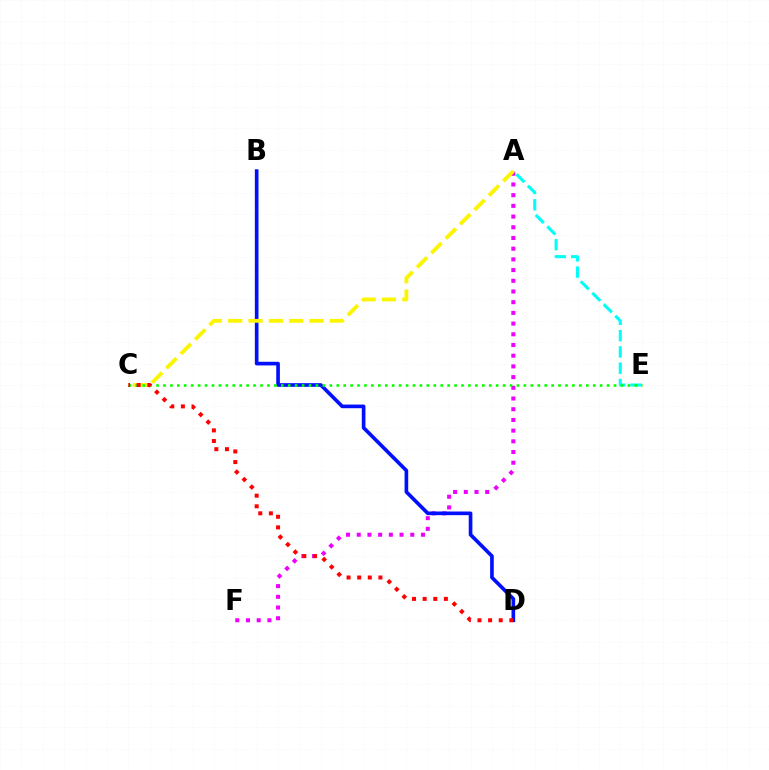{('A', 'F'): [{'color': '#ee00ff', 'line_style': 'dotted', 'thickness': 2.91}], ('B', 'D'): [{'color': '#0010ff', 'line_style': 'solid', 'thickness': 2.63}], ('A', 'E'): [{'color': '#00fff6', 'line_style': 'dashed', 'thickness': 2.21}], ('A', 'C'): [{'color': '#fcf500', 'line_style': 'dashed', 'thickness': 2.76}], ('C', 'E'): [{'color': '#08ff00', 'line_style': 'dotted', 'thickness': 1.88}], ('C', 'D'): [{'color': '#ff0000', 'line_style': 'dotted', 'thickness': 2.88}]}